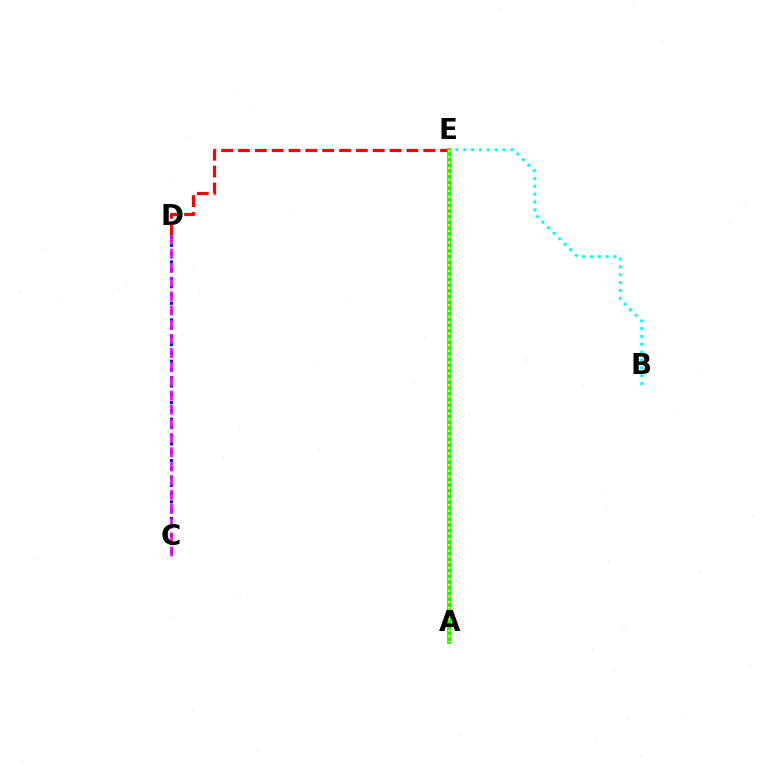{('C', 'D'): [{'color': '#0010ff', 'line_style': 'dotted', 'thickness': 2.25}, {'color': '#ee00ff', 'line_style': 'dashed', 'thickness': 1.93}], ('D', 'E'): [{'color': '#ff0000', 'line_style': 'dashed', 'thickness': 2.29}], ('B', 'E'): [{'color': '#00fff6', 'line_style': 'dotted', 'thickness': 2.13}], ('A', 'E'): [{'color': '#08ff00', 'line_style': 'solid', 'thickness': 2.74}, {'color': '#fcf500', 'line_style': 'dotted', 'thickness': 1.55}]}